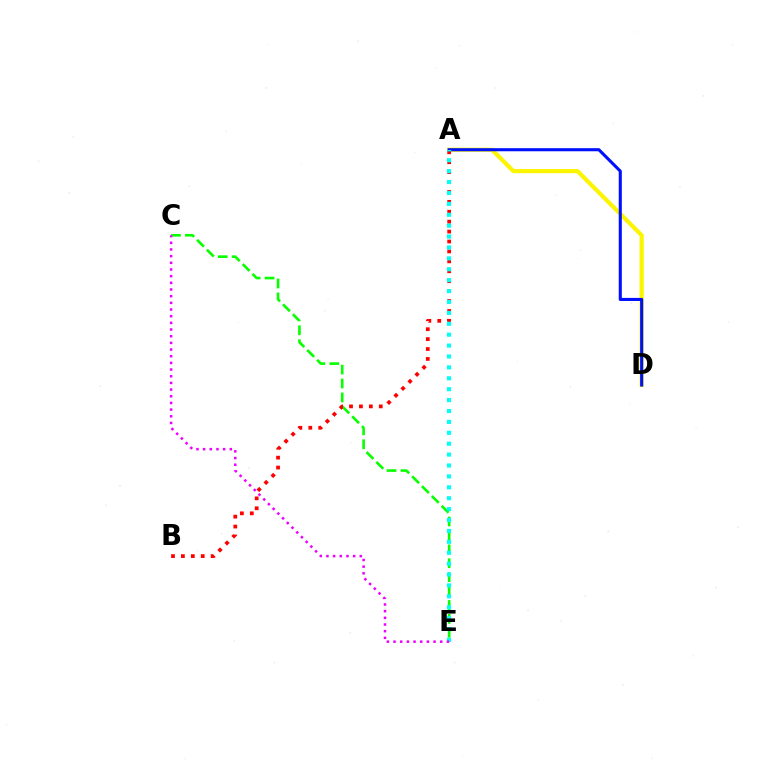{('A', 'D'): [{'color': '#fcf500', 'line_style': 'solid', 'thickness': 3.0}, {'color': '#0010ff', 'line_style': 'solid', 'thickness': 2.22}], ('C', 'E'): [{'color': '#08ff00', 'line_style': 'dashed', 'thickness': 1.89}, {'color': '#ee00ff', 'line_style': 'dotted', 'thickness': 1.81}], ('A', 'B'): [{'color': '#ff0000', 'line_style': 'dotted', 'thickness': 2.69}], ('A', 'E'): [{'color': '#00fff6', 'line_style': 'dotted', 'thickness': 2.96}]}